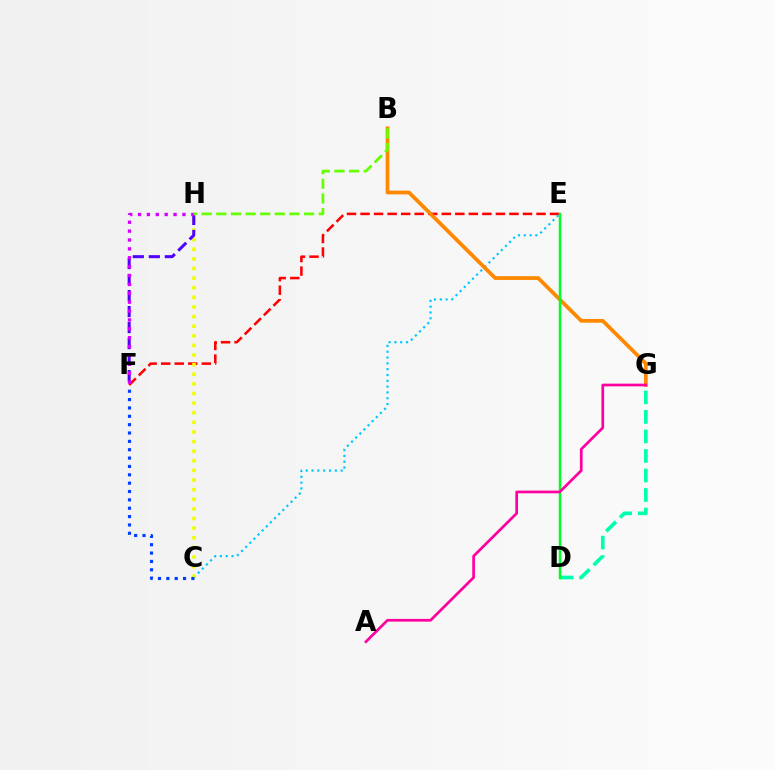{('E', 'F'): [{'color': '#ff0000', 'line_style': 'dashed', 'thickness': 1.84}], ('C', 'E'): [{'color': '#00c7ff', 'line_style': 'dotted', 'thickness': 1.58}], ('D', 'G'): [{'color': '#00ffaf', 'line_style': 'dashed', 'thickness': 2.65}], ('C', 'H'): [{'color': '#eeff00', 'line_style': 'dotted', 'thickness': 2.61}], ('B', 'G'): [{'color': '#ff8800', 'line_style': 'solid', 'thickness': 2.7}], ('D', 'E'): [{'color': '#00ff27', 'line_style': 'solid', 'thickness': 1.79}], ('A', 'G'): [{'color': '#ff00a0', 'line_style': 'solid', 'thickness': 1.95}], ('F', 'H'): [{'color': '#4f00ff', 'line_style': 'dashed', 'thickness': 2.18}, {'color': '#d600ff', 'line_style': 'dotted', 'thickness': 2.41}], ('C', 'F'): [{'color': '#003fff', 'line_style': 'dotted', 'thickness': 2.27}], ('B', 'H'): [{'color': '#66ff00', 'line_style': 'dashed', 'thickness': 1.99}]}